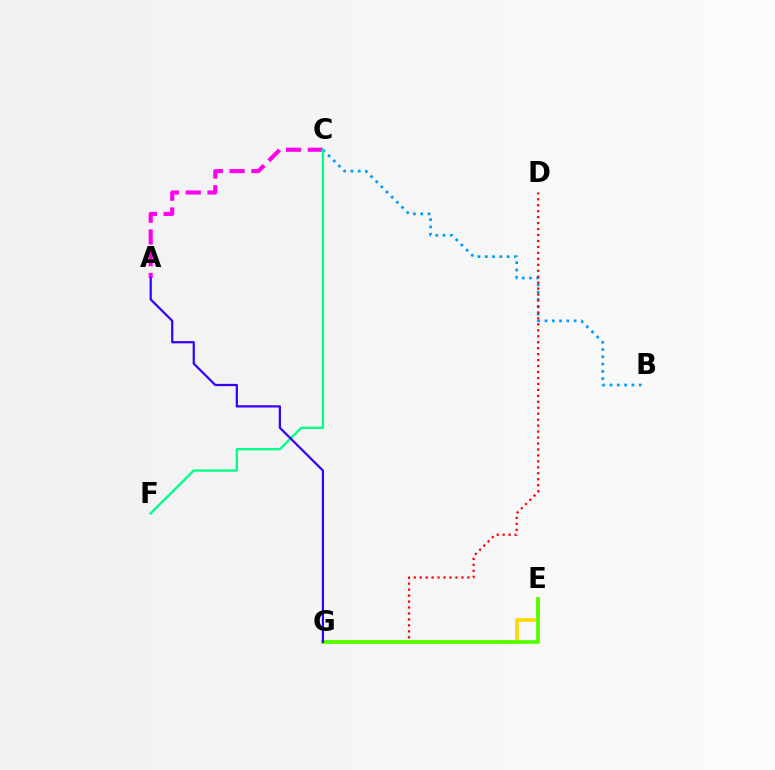{('A', 'C'): [{'color': '#ff00ed', 'line_style': 'dashed', 'thickness': 2.96}], ('B', 'C'): [{'color': '#009eff', 'line_style': 'dotted', 'thickness': 1.98}], ('D', 'G'): [{'color': '#ff0000', 'line_style': 'dotted', 'thickness': 1.62}], ('E', 'G'): [{'color': '#ffd500', 'line_style': 'solid', 'thickness': 2.62}, {'color': '#4fff00', 'line_style': 'solid', 'thickness': 2.64}], ('C', 'F'): [{'color': '#00ff86', 'line_style': 'solid', 'thickness': 1.68}], ('A', 'G'): [{'color': '#3700ff', 'line_style': 'solid', 'thickness': 1.61}]}